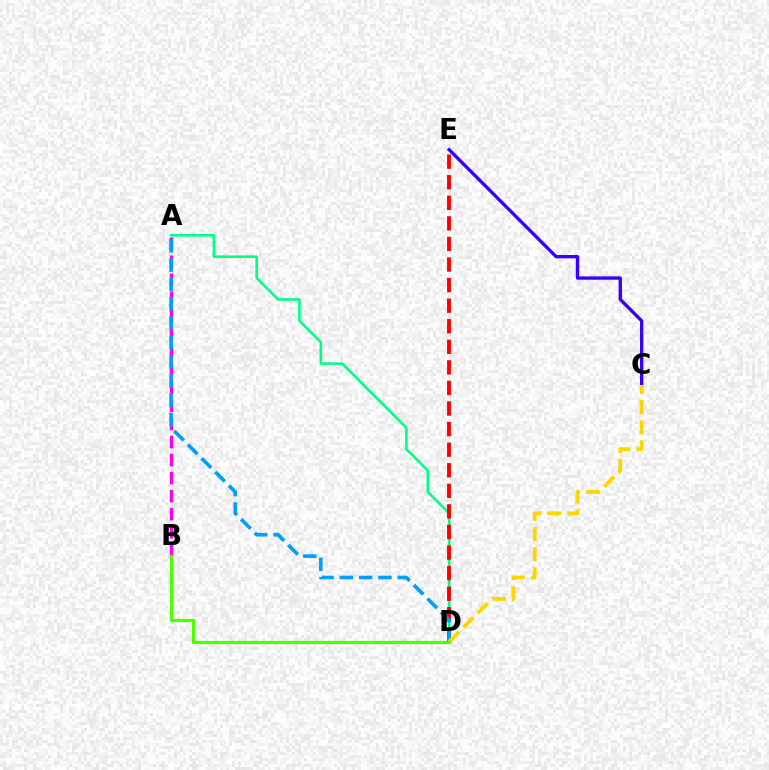{('A', 'D'): [{'color': '#00ff86', 'line_style': 'solid', 'thickness': 1.85}, {'color': '#009eff', 'line_style': 'dashed', 'thickness': 2.62}], ('C', 'E'): [{'color': '#3700ff', 'line_style': 'solid', 'thickness': 2.41}], ('D', 'E'): [{'color': '#ff0000', 'line_style': 'dashed', 'thickness': 2.79}], ('A', 'B'): [{'color': '#ff00ed', 'line_style': 'dashed', 'thickness': 2.45}], ('C', 'D'): [{'color': '#ffd500', 'line_style': 'dashed', 'thickness': 2.73}], ('B', 'D'): [{'color': '#4fff00', 'line_style': 'solid', 'thickness': 2.32}]}